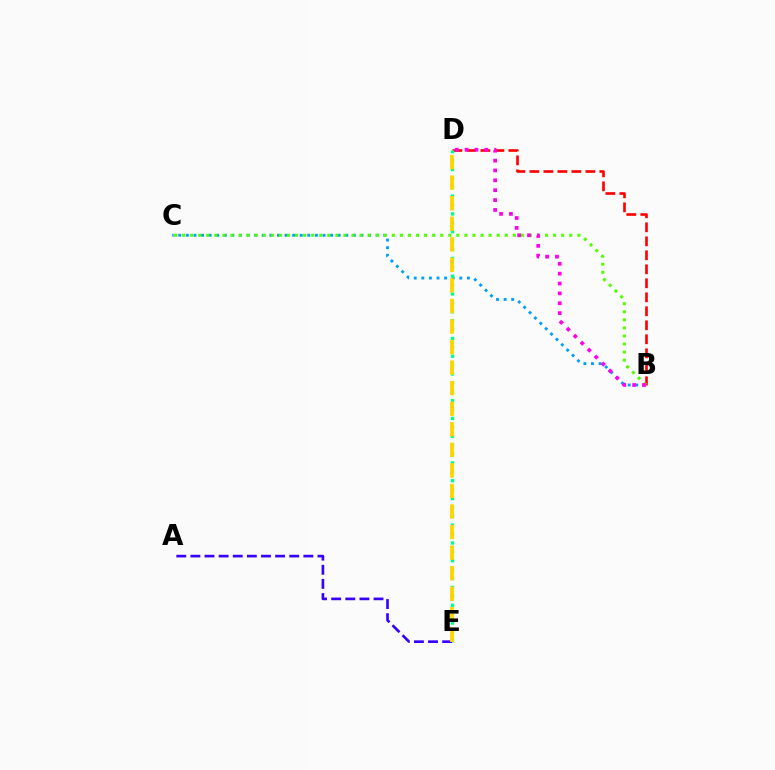{('B', 'D'): [{'color': '#ff0000', 'line_style': 'dashed', 'thickness': 1.9}, {'color': '#ff00ed', 'line_style': 'dotted', 'thickness': 2.68}], ('B', 'C'): [{'color': '#009eff', 'line_style': 'dotted', 'thickness': 2.06}, {'color': '#4fff00', 'line_style': 'dotted', 'thickness': 2.19}], ('D', 'E'): [{'color': '#00ff86', 'line_style': 'dotted', 'thickness': 2.42}, {'color': '#ffd500', 'line_style': 'dashed', 'thickness': 2.79}], ('A', 'E'): [{'color': '#3700ff', 'line_style': 'dashed', 'thickness': 1.92}]}